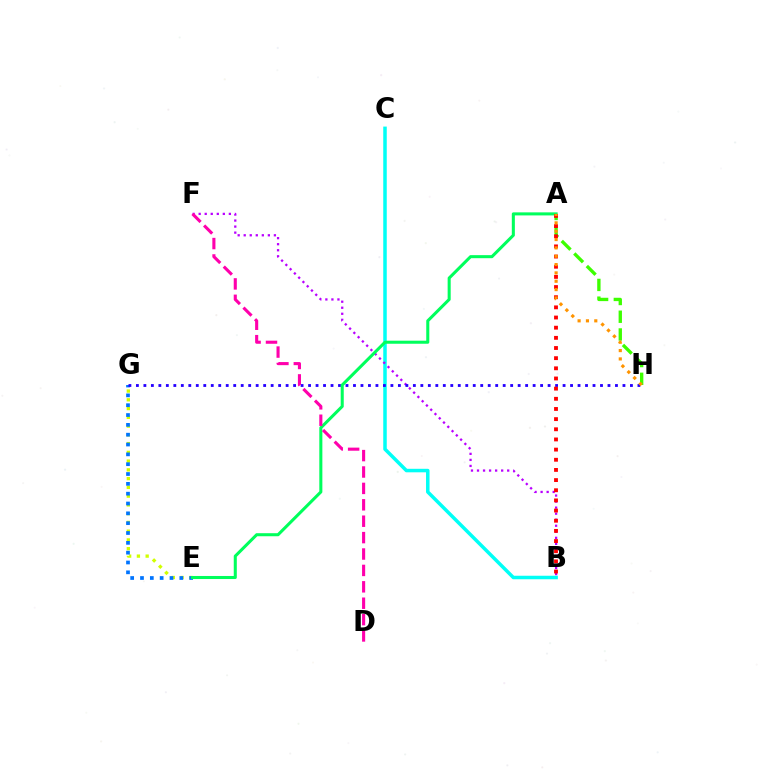{('B', 'C'): [{'color': '#00fff6', 'line_style': 'solid', 'thickness': 2.52}], ('A', 'H'): [{'color': '#3dff00', 'line_style': 'dashed', 'thickness': 2.41}, {'color': '#ff9400', 'line_style': 'dotted', 'thickness': 2.27}], ('E', 'G'): [{'color': '#d1ff00', 'line_style': 'dotted', 'thickness': 2.38}, {'color': '#0074ff', 'line_style': 'dotted', 'thickness': 2.67}], ('B', 'F'): [{'color': '#b900ff', 'line_style': 'dotted', 'thickness': 1.64}], ('G', 'H'): [{'color': '#2500ff', 'line_style': 'dotted', 'thickness': 2.03}], ('A', 'E'): [{'color': '#00ff5c', 'line_style': 'solid', 'thickness': 2.2}], ('D', 'F'): [{'color': '#ff00ac', 'line_style': 'dashed', 'thickness': 2.23}], ('A', 'B'): [{'color': '#ff0000', 'line_style': 'dotted', 'thickness': 2.76}]}